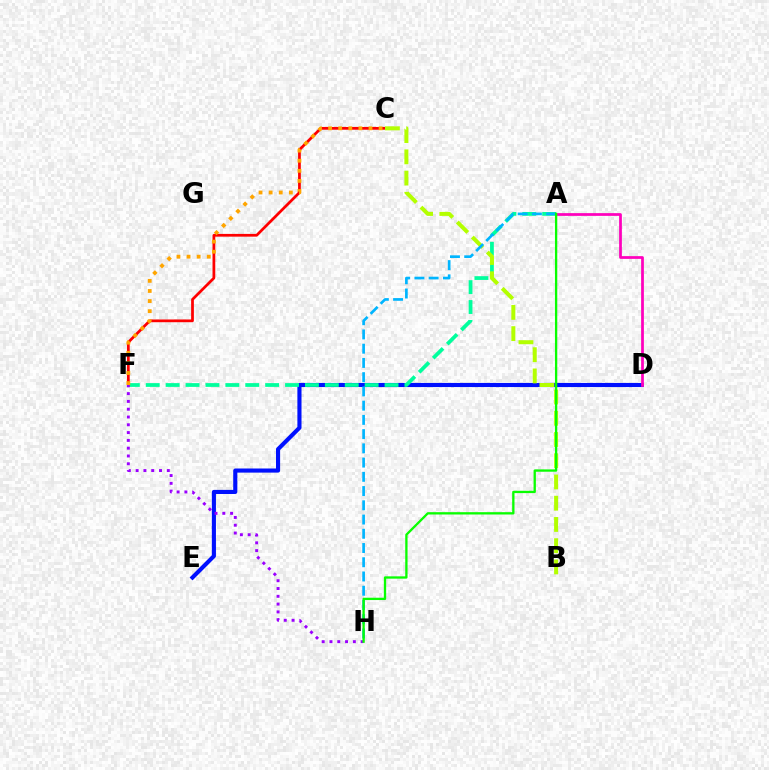{('C', 'F'): [{'color': '#ff0000', 'line_style': 'solid', 'thickness': 1.98}, {'color': '#ffa500', 'line_style': 'dotted', 'thickness': 2.74}], ('D', 'E'): [{'color': '#0010ff', 'line_style': 'solid', 'thickness': 2.96}], ('A', 'F'): [{'color': '#00ff9d', 'line_style': 'dashed', 'thickness': 2.7}], ('B', 'C'): [{'color': '#b3ff00', 'line_style': 'dashed', 'thickness': 2.89}], ('F', 'H'): [{'color': '#9b00ff', 'line_style': 'dotted', 'thickness': 2.12}], ('A', 'H'): [{'color': '#00b5ff', 'line_style': 'dashed', 'thickness': 1.93}, {'color': '#08ff00', 'line_style': 'solid', 'thickness': 1.67}], ('A', 'D'): [{'color': '#ff00bd', 'line_style': 'solid', 'thickness': 1.97}]}